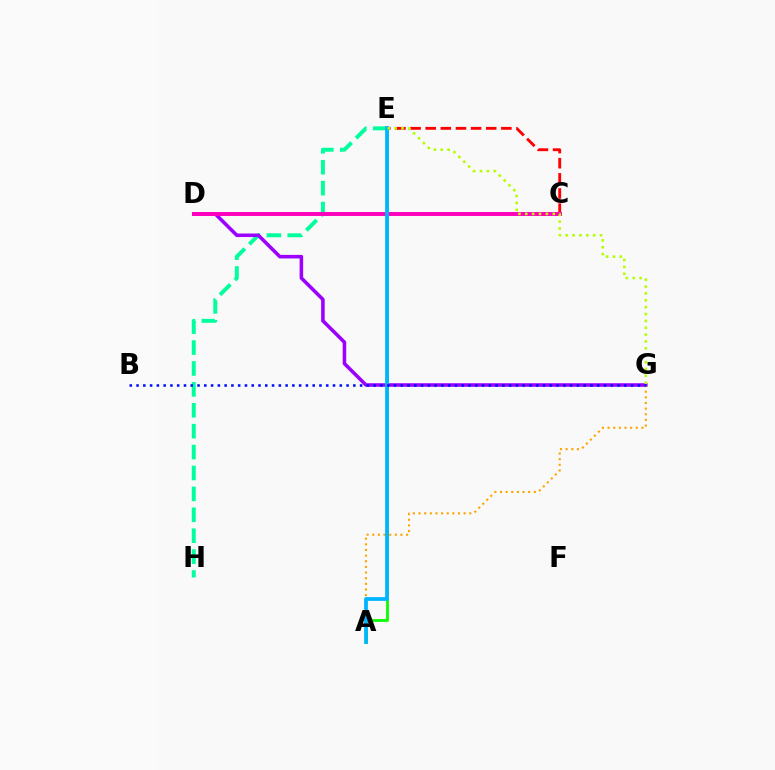{('A', 'E'): [{'color': '#08ff00', 'line_style': 'solid', 'thickness': 2.01}, {'color': '#00b5ff', 'line_style': 'solid', 'thickness': 2.71}], ('E', 'H'): [{'color': '#00ff9d', 'line_style': 'dashed', 'thickness': 2.84}], ('C', 'E'): [{'color': '#ff0000', 'line_style': 'dashed', 'thickness': 2.06}], ('D', 'G'): [{'color': '#9b00ff', 'line_style': 'solid', 'thickness': 2.56}], ('C', 'D'): [{'color': '#ff00bd', 'line_style': 'solid', 'thickness': 2.83}], ('A', 'G'): [{'color': '#ffa500', 'line_style': 'dotted', 'thickness': 1.53}], ('B', 'G'): [{'color': '#0010ff', 'line_style': 'dotted', 'thickness': 1.84}], ('E', 'G'): [{'color': '#b3ff00', 'line_style': 'dotted', 'thickness': 1.87}]}